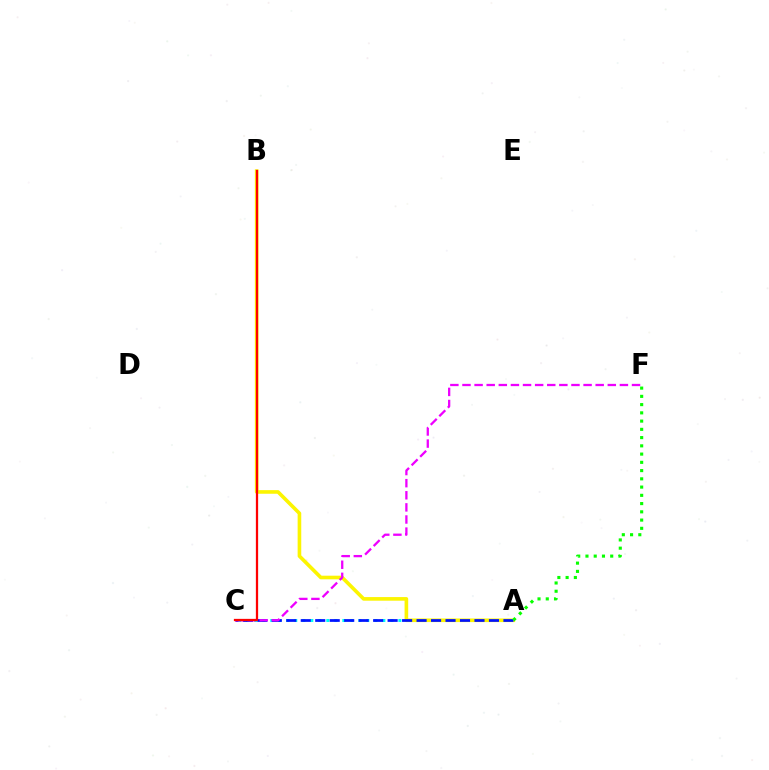{('A', 'C'): [{'color': '#00fff6', 'line_style': 'dotted', 'thickness': 2.18}, {'color': '#0010ff', 'line_style': 'dashed', 'thickness': 1.97}], ('A', 'B'): [{'color': '#fcf500', 'line_style': 'solid', 'thickness': 2.61}], ('A', 'F'): [{'color': '#08ff00', 'line_style': 'dotted', 'thickness': 2.24}], ('C', 'F'): [{'color': '#ee00ff', 'line_style': 'dashed', 'thickness': 1.65}], ('B', 'C'): [{'color': '#ff0000', 'line_style': 'solid', 'thickness': 1.63}]}